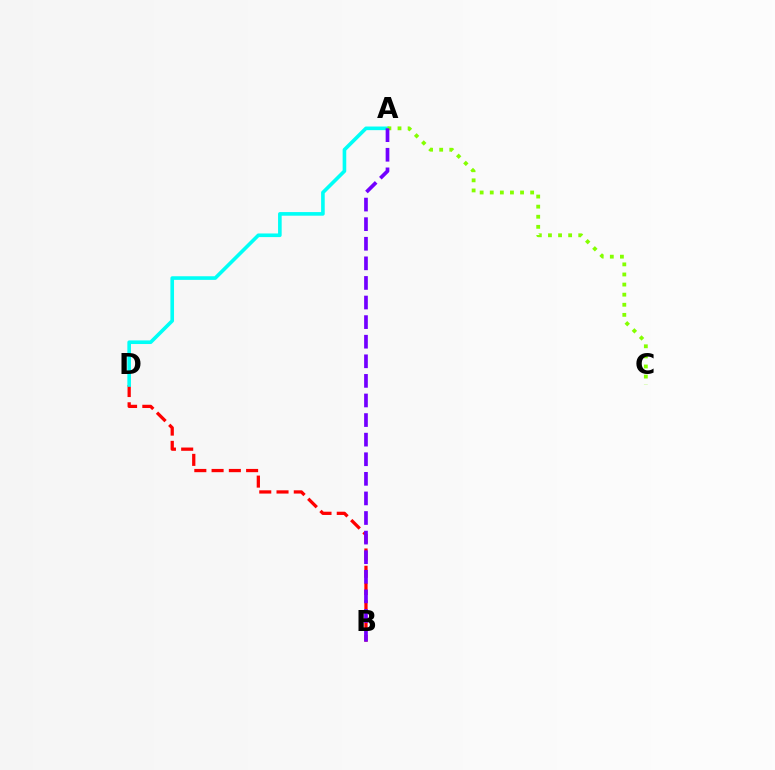{('B', 'D'): [{'color': '#ff0000', 'line_style': 'dashed', 'thickness': 2.35}], ('A', 'D'): [{'color': '#00fff6', 'line_style': 'solid', 'thickness': 2.61}], ('A', 'C'): [{'color': '#84ff00', 'line_style': 'dotted', 'thickness': 2.74}], ('A', 'B'): [{'color': '#7200ff', 'line_style': 'dashed', 'thickness': 2.66}]}